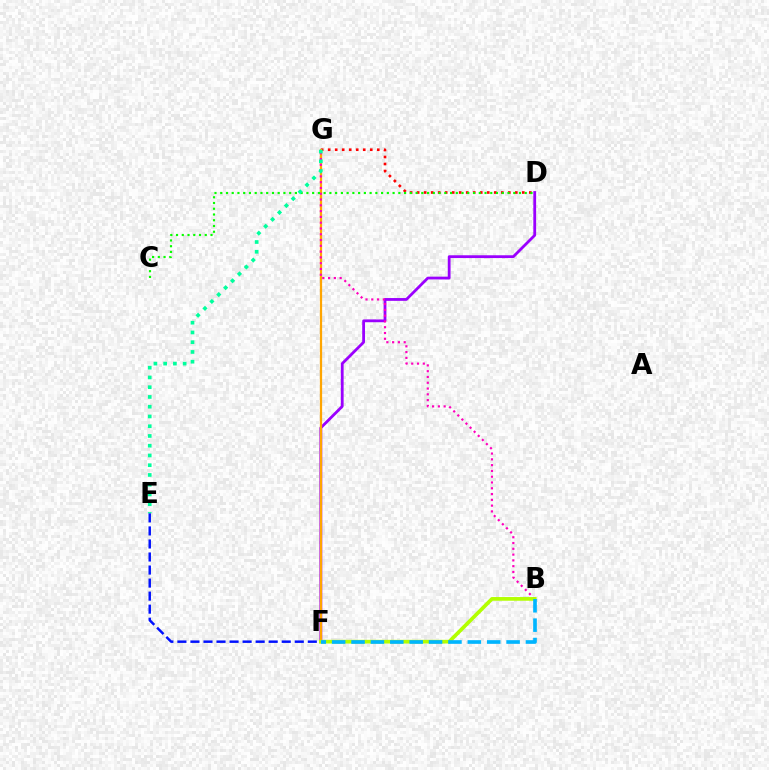{('D', 'F'): [{'color': '#9b00ff', 'line_style': 'solid', 'thickness': 2.01}], ('D', 'G'): [{'color': '#ff0000', 'line_style': 'dotted', 'thickness': 1.91}], ('F', 'G'): [{'color': '#ffa500', 'line_style': 'solid', 'thickness': 1.62}], ('B', 'G'): [{'color': '#ff00bd', 'line_style': 'dotted', 'thickness': 1.57}], ('C', 'D'): [{'color': '#08ff00', 'line_style': 'dotted', 'thickness': 1.56}], ('E', 'G'): [{'color': '#00ff9d', 'line_style': 'dotted', 'thickness': 2.65}], ('B', 'F'): [{'color': '#b3ff00', 'line_style': 'solid', 'thickness': 2.66}, {'color': '#00b5ff', 'line_style': 'dashed', 'thickness': 2.63}], ('E', 'F'): [{'color': '#0010ff', 'line_style': 'dashed', 'thickness': 1.77}]}